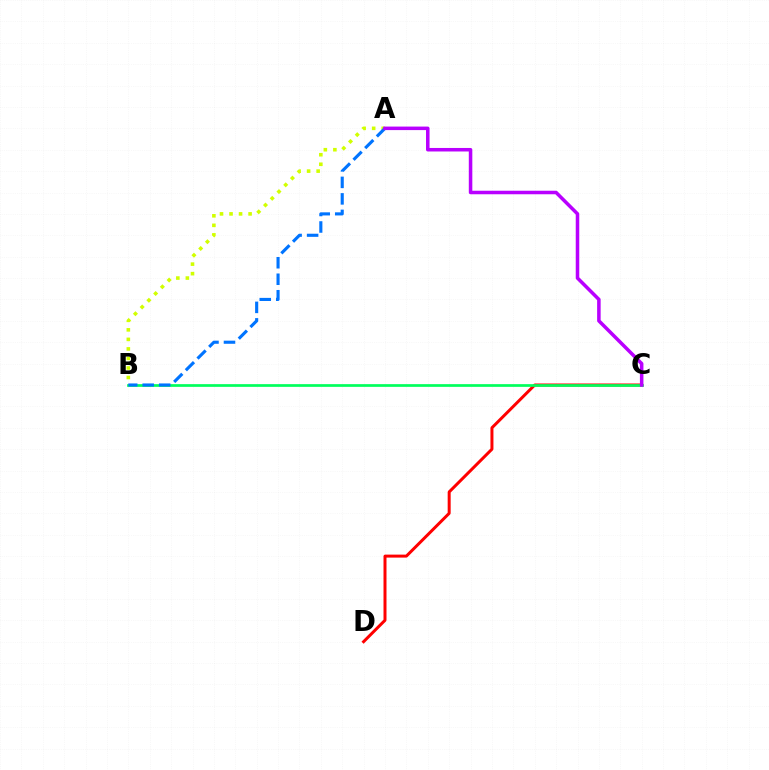{('C', 'D'): [{'color': '#ff0000', 'line_style': 'solid', 'thickness': 2.15}], ('B', 'C'): [{'color': '#00ff5c', 'line_style': 'solid', 'thickness': 1.95}], ('A', 'B'): [{'color': '#d1ff00', 'line_style': 'dotted', 'thickness': 2.59}, {'color': '#0074ff', 'line_style': 'dashed', 'thickness': 2.24}], ('A', 'C'): [{'color': '#b900ff', 'line_style': 'solid', 'thickness': 2.54}]}